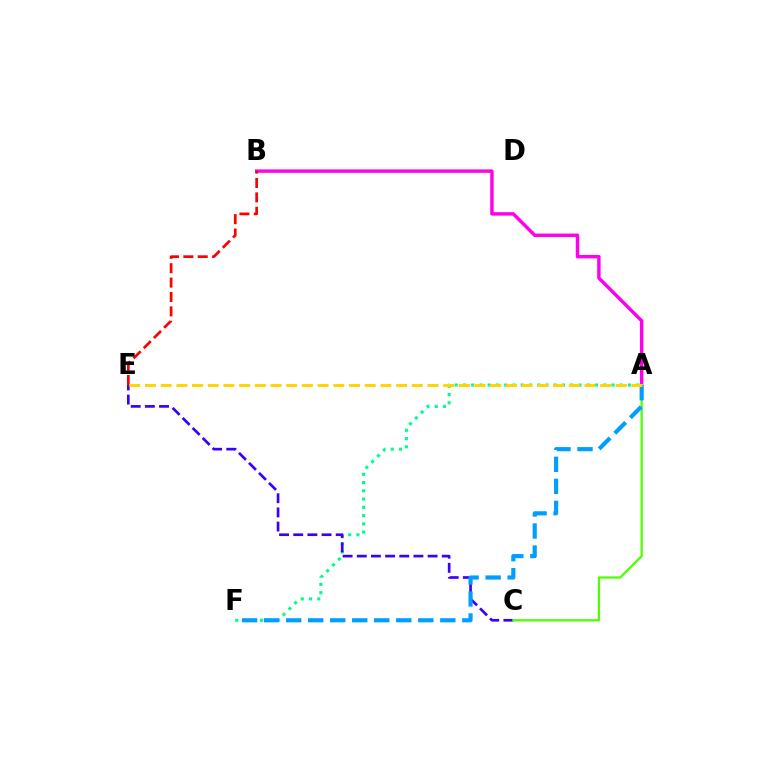{('A', 'B'): [{'color': '#ff00ed', 'line_style': 'solid', 'thickness': 2.47}], ('A', 'F'): [{'color': '#00ff86', 'line_style': 'dotted', 'thickness': 2.24}, {'color': '#009eff', 'line_style': 'dashed', 'thickness': 2.99}], ('C', 'E'): [{'color': '#3700ff', 'line_style': 'dashed', 'thickness': 1.92}], ('A', 'C'): [{'color': '#4fff00', 'line_style': 'solid', 'thickness': 1.63}], ('B', 'E'): [{'color': '#ff0000', 'line_style': 'dashed', 'thickness': 1.95}], ('A', 'E'): [{'color': '#ffd500', 'line_style': 'dashed', 'thickness': 2.13}]}